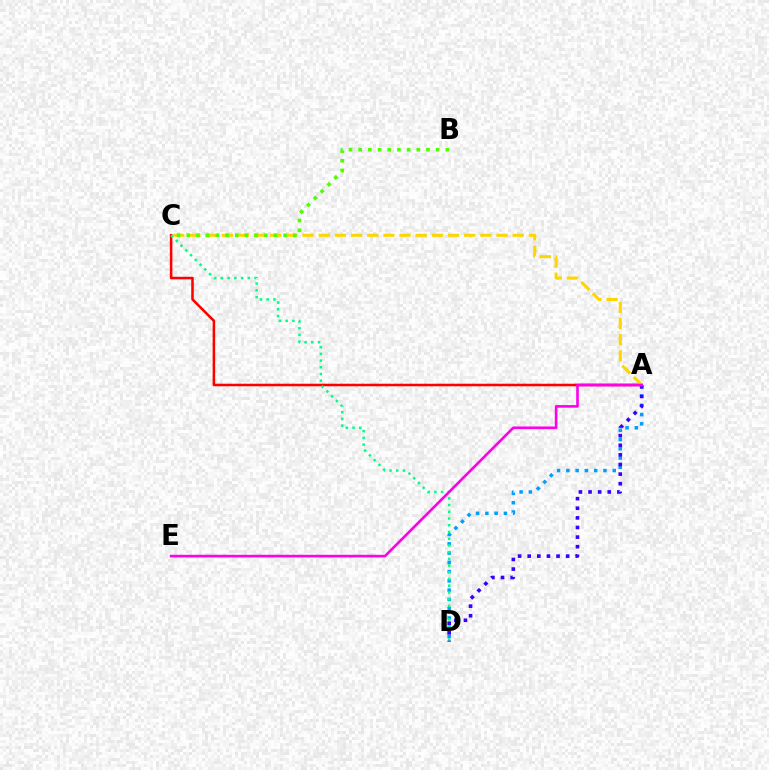{('A', 'D'): [{'color': '#009eff', 'line_style': 'dotted', 'thickness': 2.52}, {'color': '#3700ff', 'line_style': 'dotted', 'thickness': 2.61}], ('A', 'C'): [{'color': '#ff0000', 'line_style': 'solid', 'thickness': 1.83}, {'color': '#ffd500', 'line_style': 'dashed', 'thickness': 2.2}], ('C', 'D'): [{'color': '#00ff86', 'line_style': 'dotted', 'thickness': 1.83}], ('A', 'E'): [{'color': '#ff00ed', 'line_style': 'solid', 'thickness': 1.9}], ('B', 'C'): [{'color': '#4fff00', 'line_style': 'dotted', 'thickness': 2.63}]}